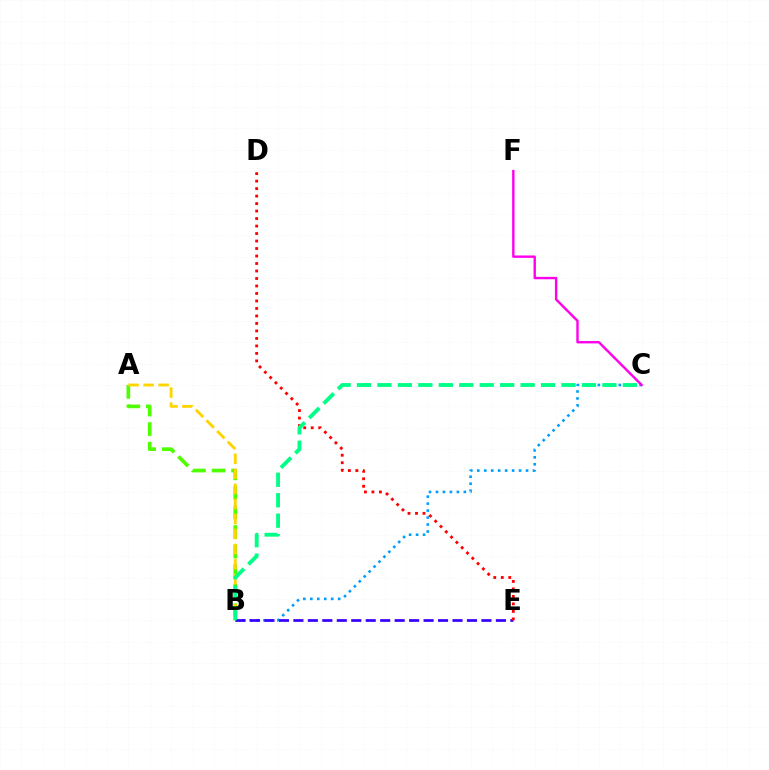{('B', 'C'): [{'color': '#009eff', 'line_style': 'dotted', 'thickness': 1.89}, {'color': '#00ff86', 'line_style': 'dashed', 'thickness': 2.78}], ('A', 'B'): [{'color': '#4fff00', 'line_style': 'dashed', 'thickness': 2.66}, {'color': '#ffd500', 'line_style': 'dashed', 'thickness': 2.04}], ('C', 'F'): [{'color': '#ff00ed', 'line_style': 'solid', 'thickness': 1.72}], ('B', 'E'): [{'color': '#3700ff', 'line_style': 'dashed', 'thickness': 1.96}], ('D', 'E'): [{'color': '#ff0000', 'line_style': 'dotted', 'thickness': 2.04}]}